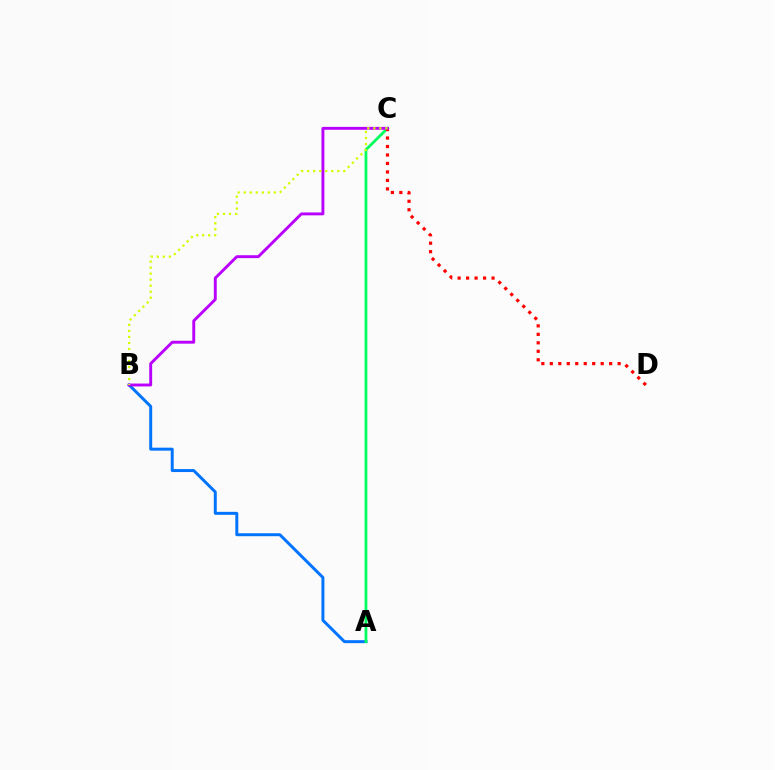{('A', 'B'): [{'color': '#0074ff', 'line_style': 'solid', 'thickness': 2.13}], ('A', 'C'): [{'color': '#00ff5c', 'line_style': 'solid', 'thickness': 1.98}], ('C', 'D'): [{'color': '#ff0000', 'line_style': 'dotted', 'thickness': 2.3}], ('B', 'C'): [{'color': '#b900ff', 'line_style': 'solid', 'thickness': 2.09}, {'color': '#d1ff00', 'line_style': 'dotted', 'thickness': 1.64}]}